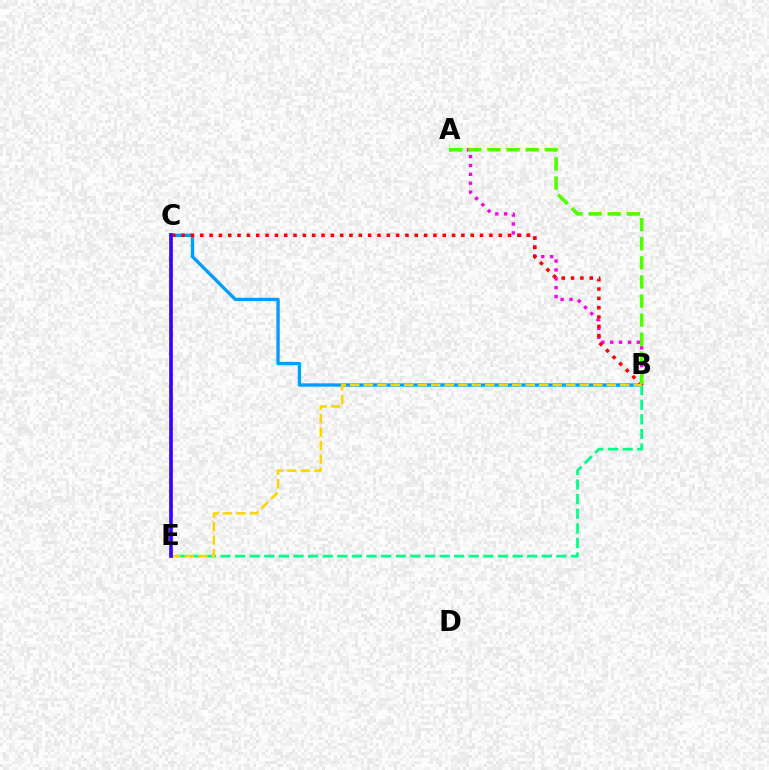{('B', 'C'): [{'color': '#009eff', 'line_style': 'solid', 'thickness': 2.39}, {'color': '#ff0000', 'line_style': 'dotted', 'thickness': 2.53}], ('A', 'B'): [{'color': '#ff00ed', 'line_style': 'dotted', 'thickness': 2.41}, {'color': '#4fff00', 'line_style': 'dashed', 'thickness': 2.59}], ('B', 'E'): [{'color': '#00ff86', 'line_style': 'dashed', 'thickness': 1.98}, {'color': '#ffd500', 'line_style': 'dashed', 'thickness': 1.83}], ('C', 'E'): [{'color': '#3700ff', 'line_style': 'solid', 'thickness': 2.63}]}